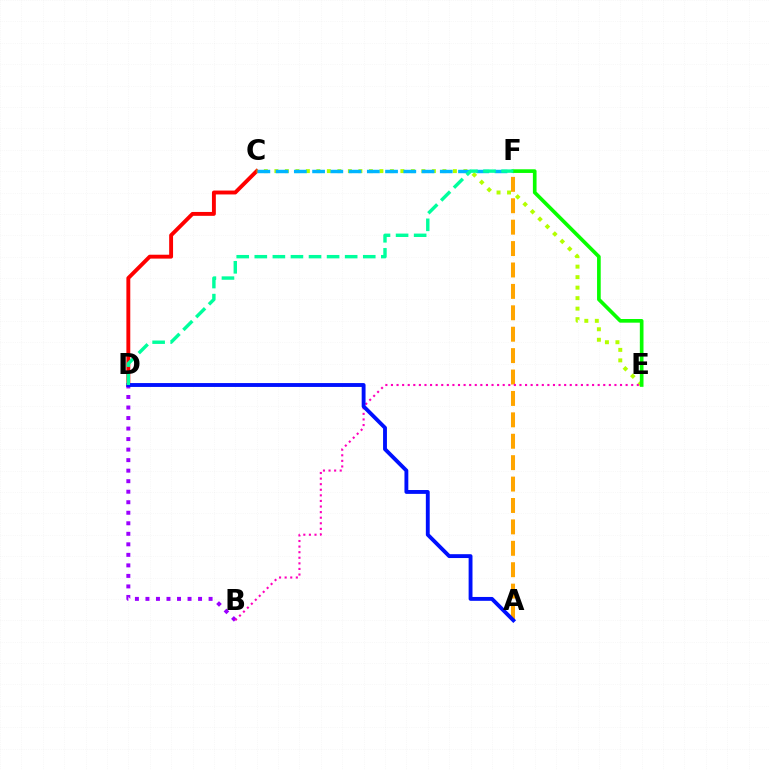{('A', 'F'): [{'color': '#ffa500', 'line_style': 'dashed', 'thickness': 2.91}], ('C', 'D'): [{'color': '#ff0000', 'line_style': 'solid', 'thickness': 2.8}], ('C', 'E'): [{'color': '#b3ff00', 'line_style': 'dotted', 'thickness': 2.85}], ('B', 'D'): [{'color': '#9b00ff', 'line_style': 'dotted', 'thickness': 2.86}], ('C', 'F'): [{'color': '#00b5ff', 'line_style': 'dashed', 'thickness': 2.48}], ('E', 'F'): [{'color': '#08ff00', 'line_style': 'solid', 'thickness': 2.64}], ('B', 'E'): [{'color': '#ff00bd', 'line_style': 'dotted', 'thickness': 1.52}], ('A', 'D'): [{'color': '#0010ff', 'line_style': 'solid', 'thickness': 2.78}], ('D', 'F'): [{'color': '#00ff9d', 'line_style': 'dashed', 'thickness': 2.46}]}